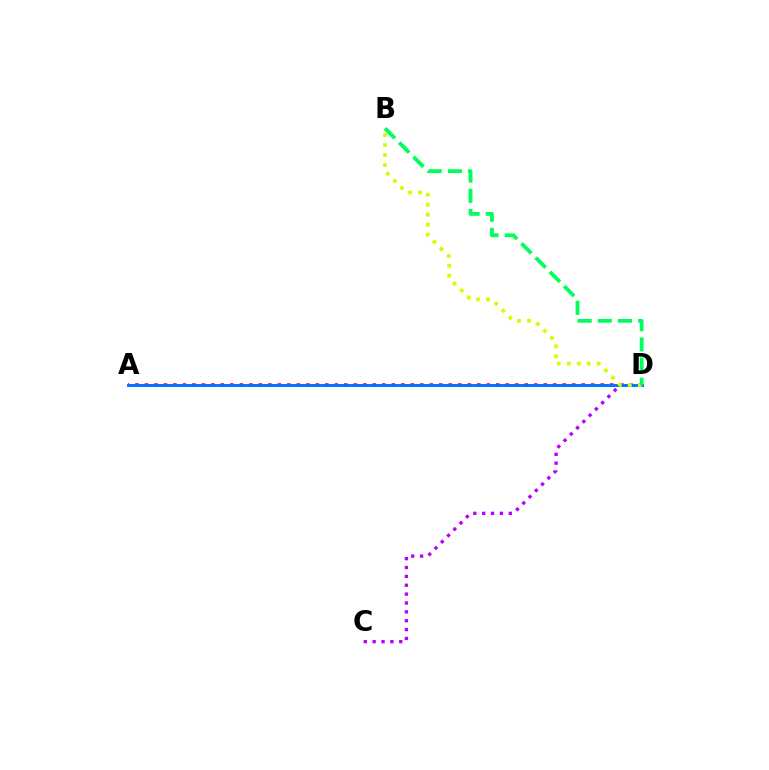{('A', 'D'): [{'color': '#ff0000', 'line_style': 'dotted', 'thickness': 2.58}, {'color': '#0074ff', 'line_style': 'solid', 'thickness': 2.1}], ('C', 'D'): [{'color': '#b900ff', 'line_style': 'dotted', 'thickness': 2.41}], ('B', 'D'): [{'color': '#d1ff00', 'line_style': 'dotted', 'thickness': 2.71}, {'color': '#00ff5c', 'line_style': 'dashed', 'thickness': 2.74}]}